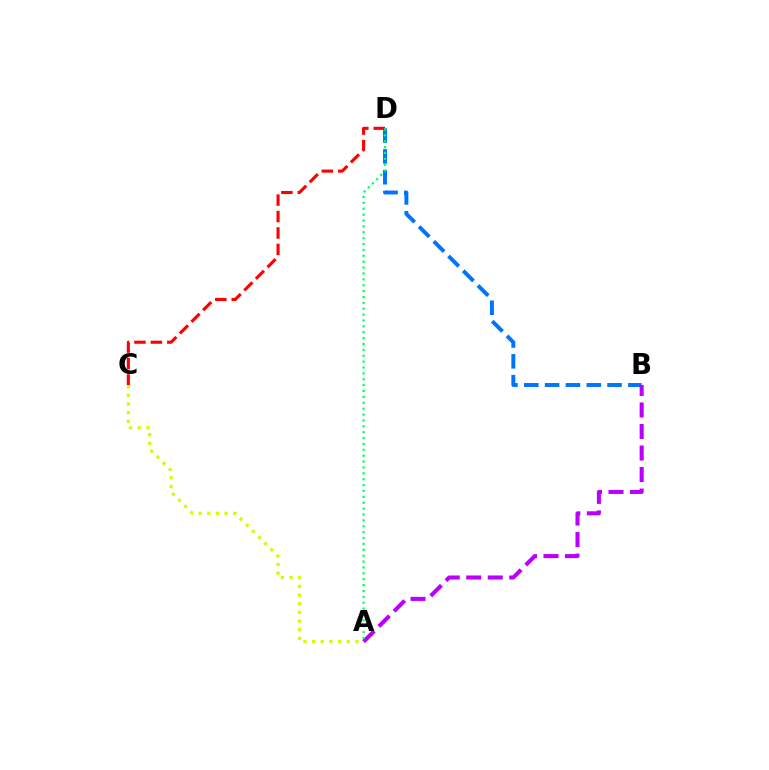{('B', 'D'): [{'color': '#0074ff', 'line_style': 'dashed', 'thickness': 2.83}], ('C', 'D'): [{'color': '#ff0000', 'line_style': 'dashed', 'thickness': 2.23}], ('A', 'C'): [{'color': '#d1ff00', 'line_style': 'dotted', 'thickness': 2.36}], ('A', 'B'): [{'color': '#b900ff', 'line_style': 'dashed', 'thickness': 2.92}], ('A', 'D'): [{'color': '#00ff5c', 'line_style': 'dotted', 'thickness': 1.6}]}